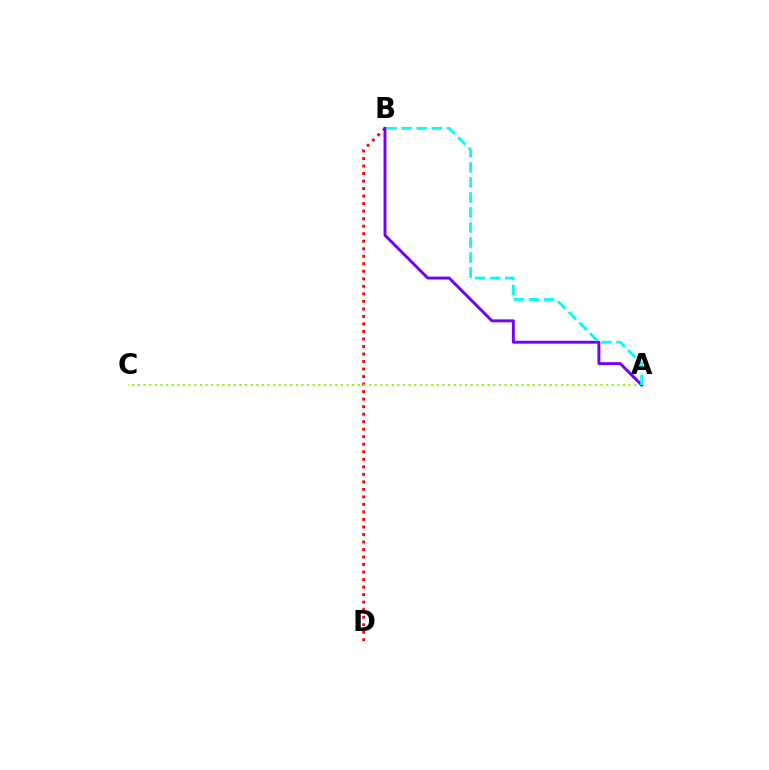{('B', 'D'): [{'color': '#ff0000', 'line_style': 'dotted', 'thickness': 2.04}], ('A', 'C'): [{'color': '#84ff00', 'line_style': 'dotted', 'thickness': 1.53}], ('A', 'B'): [{'color': '#7200ff', 'line_style': 'solid', 'thickness': 2.1}, {'color': '#00fff6', 'line_style': 'dashed', 'thickness': 2.04}]}